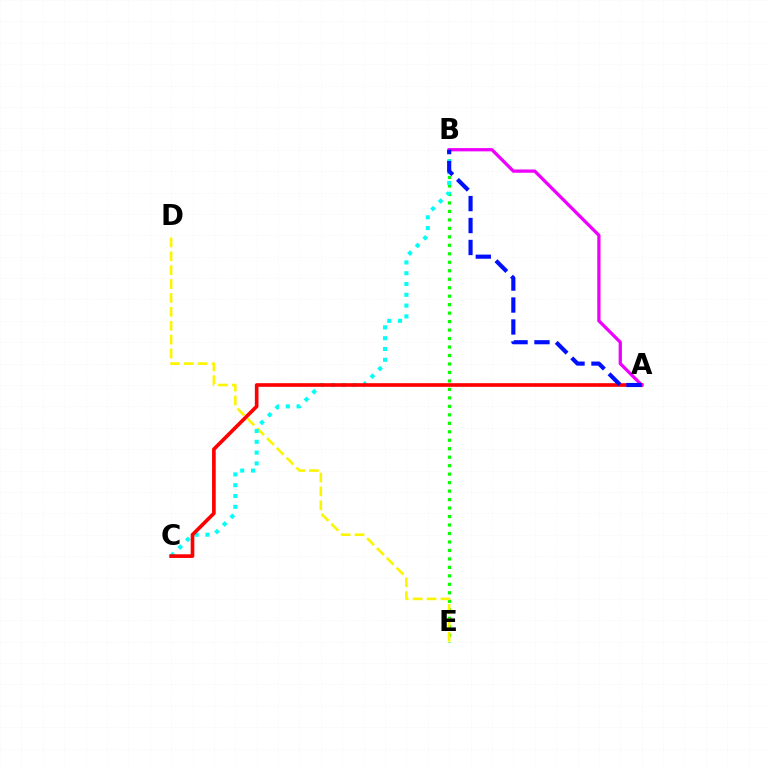{('B', 'E'): [{'color': '#08ff00', 'line_style': 'dotted', 'thickness': 2.3}], ('D', 'E'): [{'color': '#fcf500', 'line_style': 'dashed', 'thickness': 1.89}], ('B', 'C'): [{'color': '#00fff6', 'line_style': 'dotted', 'thickness': 2.93}], ('A', 'C'): [{'color': '#ff0000', 'line_style': 'solid', 'thickness': 2.62}], ('A', 'B'): [{'color': '#ee00ff', 'line_style': 'solid', 'thickness': 2.35}, {'color': '#0010ff', 'line_style': 'dashed', 'thickness': 2.98}]}